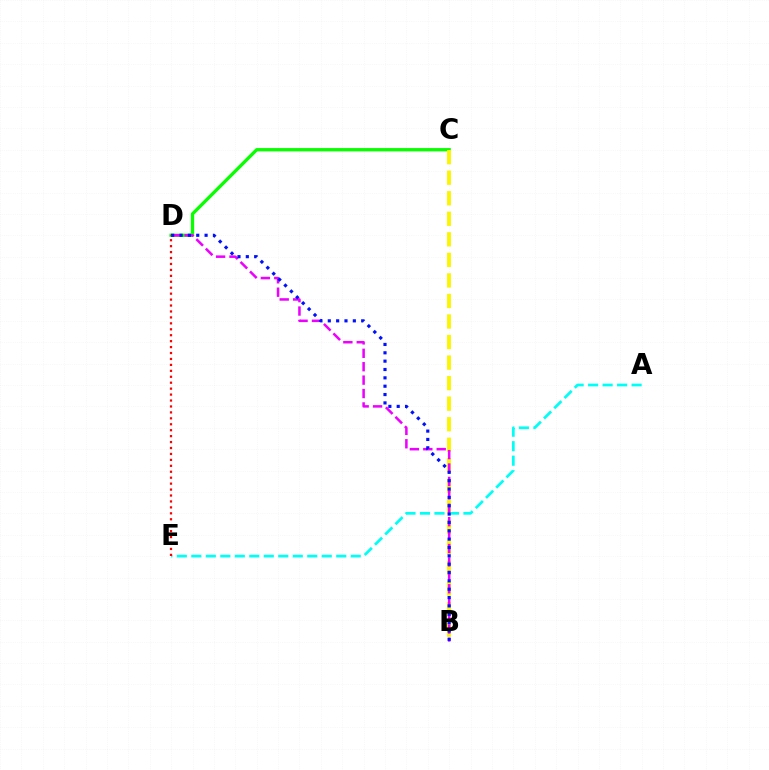{('A', 'E'): [{'color': '#00fff6', 'line_style': 'dashed', 'thickness': 1.97}], ('C', 'D'): [{'color': '#08ff00', 'line_style': 'solid', 'thickness': 2.37}], ('B', 'C'): [{'color': '#fcf500', 'line_style': 'dashed', 'thickness': 2.79}], ('B', 'D'): [{'color': '#ee00ff', 'line_style': 'dashed', 'thickness': 1.82}, {'color': '#0010ff', 'line_style': 'dotted', 'thickness': 2.27}], ('D', 'E'): [{'color': '#ff0000', 'line_style': 'dotted', 'thickness': 1.61}]}